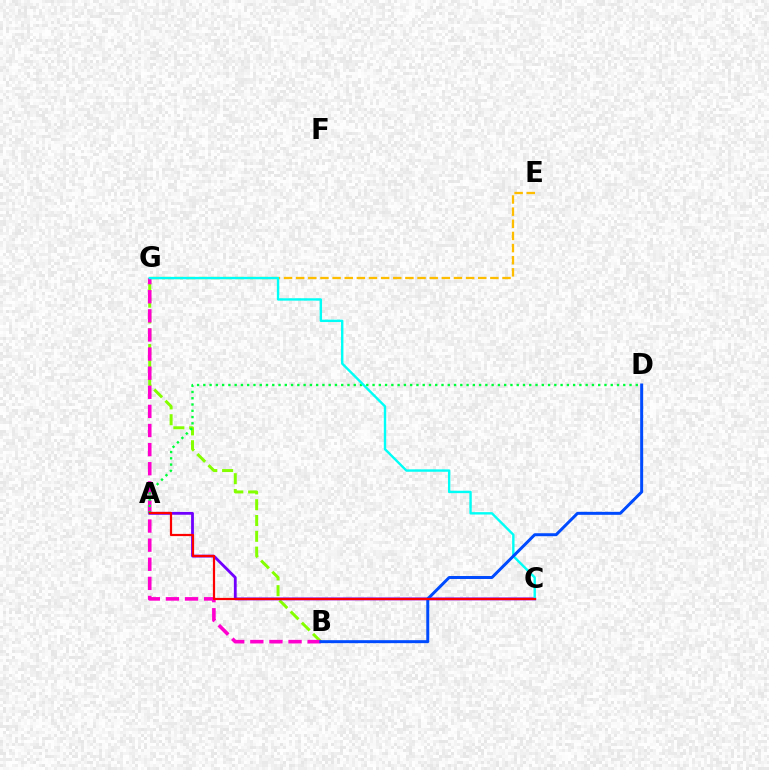{('B', 'G'): [{'color': '#84ff00', 'line_style': 'dashed', 'thickness': 2.15}, {'color': '#ff00cf', 'line_style': 'dashed', 'thickness': 2.6}], ('E', 'G'): [{'color': '#ffbd00', 'line_style': 'dashed', 'thickness': 1.65}], ('A', 'C'): [{'color': '#7200ff', 'line_style': 'solid', 'thickness': 2.02}, {'color': '#ff0000', 'line_style': 'solid', 'thickness': 1.59}], ('A', 'D'): [{'color': '#00ff39', 'line_style': 'dotted', 'thickness': 1.7}], ('C', 'G'): [{'color': '#00fff6', 'line_style': 'solid', 'thickness': 1.72}], ('B', 'D'): [{'color': '#004bff', 'line_style': 'solid', 'thickness': 2.14}]}